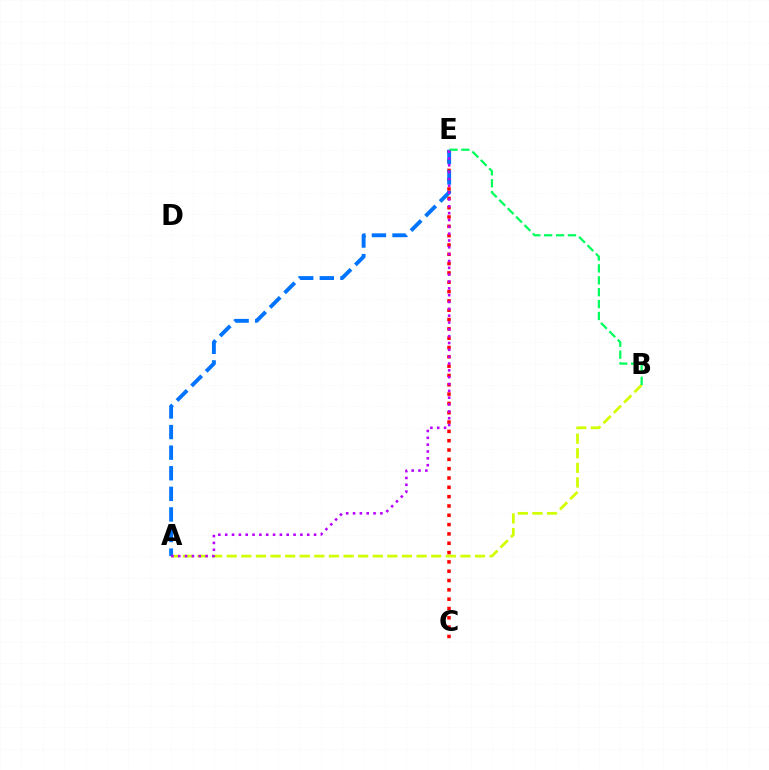{('A', 'B'): [{'color': '#d1ff00', 'line_style': 'dashed', 'thickness': 1.98}], ('C', 'E'): [{'color': '#ff0000', 'line_style': 'dotted', 'thickness': 2.53}], ('A', 'E'): [{'color': '#0074ff', 'line_style': 'dashed', 'thickness': 2.8}, {'color': '#b900ff', 'line_style': 'dotted', 'thickness': 1.86}], ('B', 'E'): [{'color': '#00ff5c', 'line_style': 'dashed', 'thickness': 1.62}]}